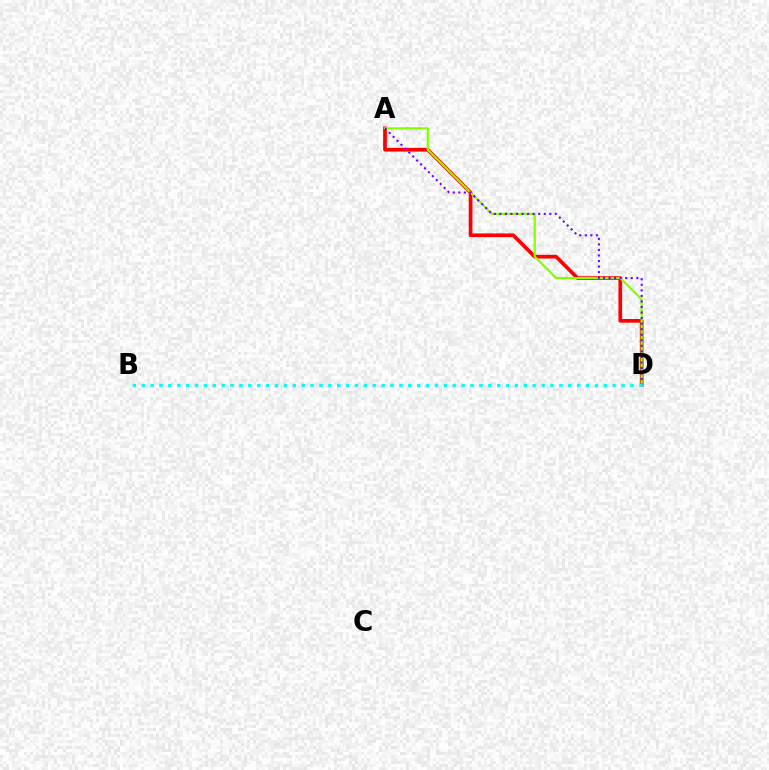{('A', 'D'): [{'color': '#ff0000', 'line_style': 'solid', 'thickness': 2.65}, {'color': '#84ff00', 'line_style': 'solid', 'thickness': 1.59}, {'color': '#7200ff', 'line_style': 'dotted', 'thickness': 1.51}], ('B', 'D'): [{'color': '#00fff6', 'line_style': 'dotted', 'thickness': 2.41}]}